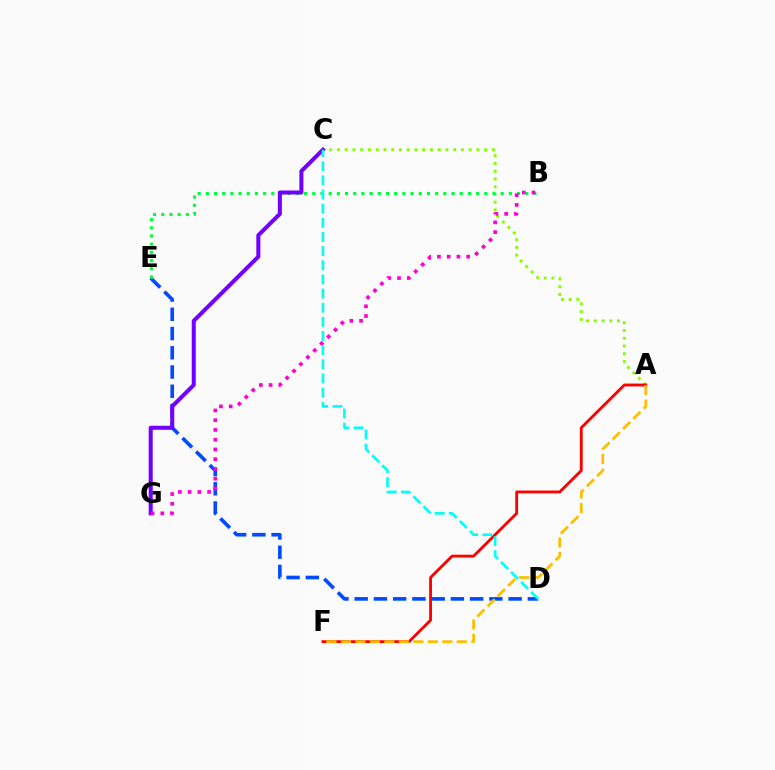{('A', 'C'): [{'color': '#84ff00', 'line_style': 'dotted', 'thickness': 2.1}], ('D', 'E'): [{'color': '#004bff', 'line_style': 'dashed', 'thickness': 2.61}], ('A', 'F'): [{'color': '#ff0000', 'line_style': 'solid', 'thickness': 2.05}, {'color': '#ffbd00', 'line_style': 'dashed', 'thickness': 1.97}], ('B', 'E'): [{'color': '#00ff39', 'line_style': 'dotted', 'thickness': 2.23}], ('C', 'G'): [{'color': '#7200ff', 'line_style': 'solid', 'thickness': 2.9}], ('B', 'G'): [{'color': '#ff00cf', 'line_style': 'dotted', 'thickness': 2.65}], ('C', 'D'): [{'color': '#00fff6', 'line_style': 'dashed', 'thickness': 1.92}]}